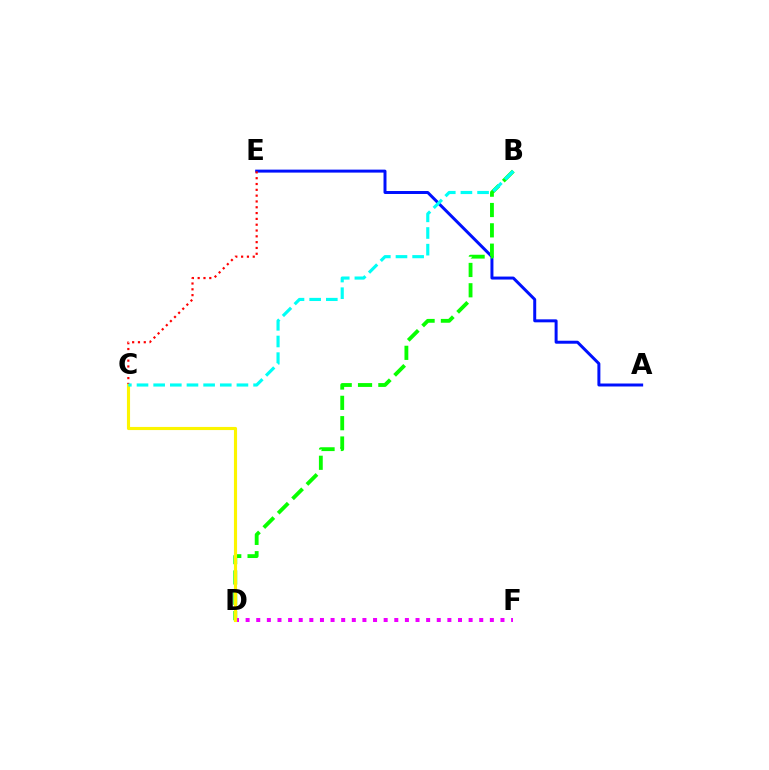{('A', 'E'): [{'color': '#0010ff', 'line_style': 'solid', 'thickness': 2.15}], ('B', 'D'): [{'color': '#08ff00', 'line_style': 'dashed', 'thickness': 2.76}], ('D', 'F'): [{'color': '#ee00ff', 'line_style': 'dotted', 'thickness': 2.89}], ('C', 'E'): [{'color': '#ff0000', 'line_style': 'dotted', 'thickness': 1.58}], ('C', 'D'): [{'color': '#fcf500', 'line_style': 'solid', 'thickness': 2.25}], ('B', 'C'): [{'color': '#00fff6', 'line_style': 'dashed', 'thickness': 2.26}]}